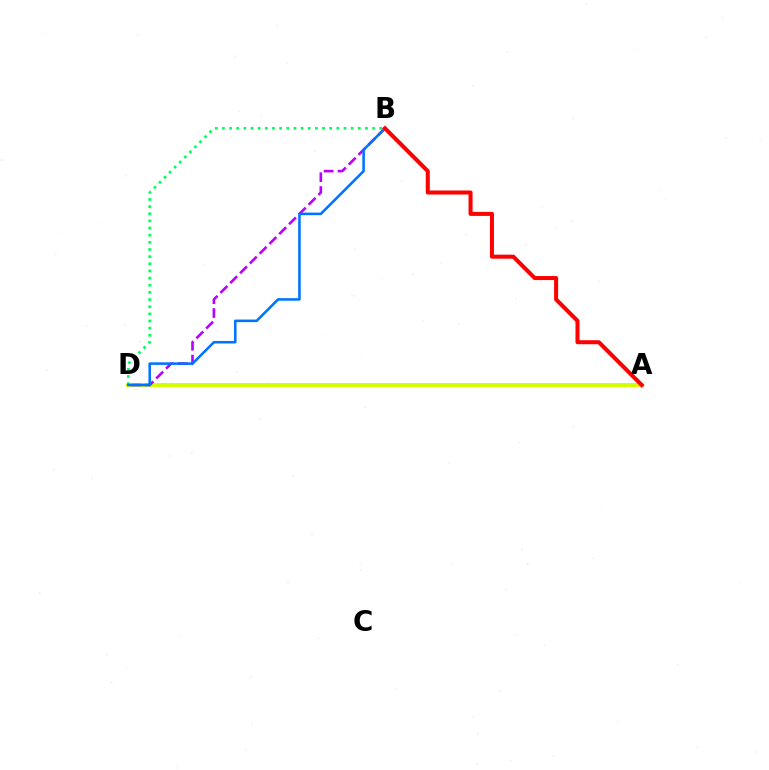{('A', 'D'): [{'color': '#d1ff00', 'line_style': 'solid', 'thickness': 2.83}], ('B', 'D'): [{'color': '#b900ff', 'line_style': 'dashed', 'thickness': 1.88}, {'color': '#00ff5c', 'line_style': 'dotted', 'thickness': 1.94}, {'color': '#0074ff', 'line_style': 'solid', 'thickness': 1.85}], ('A', 'B'): [{'color': '#ff0000', 'line_style': 'solid', 'thickness': 2.91}]}